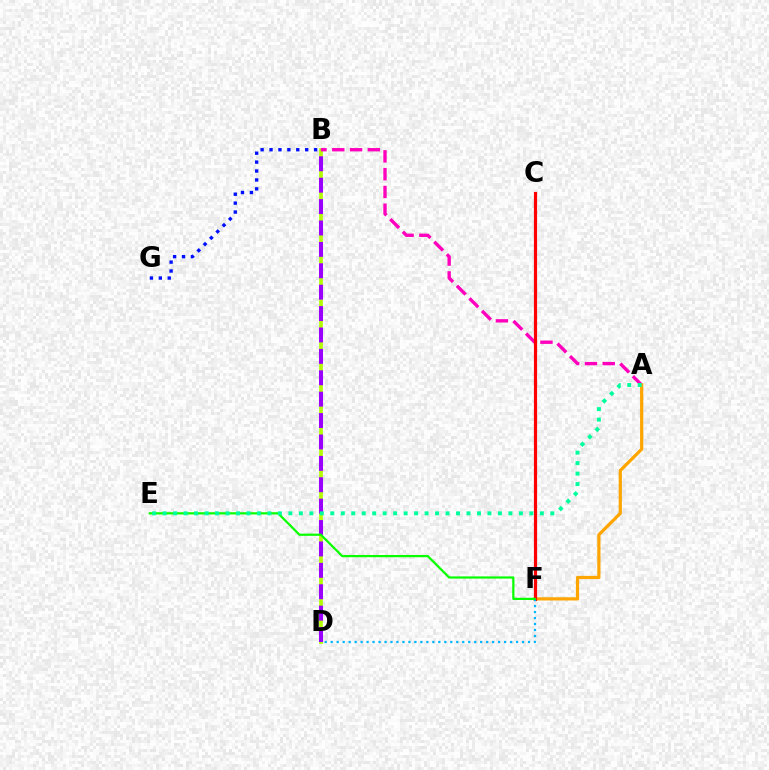{('B', 'D'): [{'color': '#b3ff00', 'line_style': 'solid', 'thickness': 2.65}, {'color': '#9b00ff', 'line_style': 'dashed', 'thickness': 2.91}], ('A', 'B'): [{'color': '#ff00bd', 'line_style': 'dashed', 'thickness': 2.42}], ('A', 'F'): [{'color': '#ffa500', 'line_style': 'solid', 'thickness': 2.31}], ('C', 'F'): [{'color': '#ff0000', 'line_style': 'solid', 'thickness': 2.29}], ('D', 'F'): [{'color': '#00b5ff', 'line_style': 'dotted', 'thickness': 1.62}], ('E', 'F'): [{'color': '#08ff00', 'line_style': 'solid', 'thickness': 1.6}], ('B', 'G'): [{'color': '#0010ff', 'line_style': 'dotted', 'thickness': 2.42}], ('A', 'E'): [{'color': '#00ff9d', 'line_style': 'dotted', 'thickness': 2.85}]}